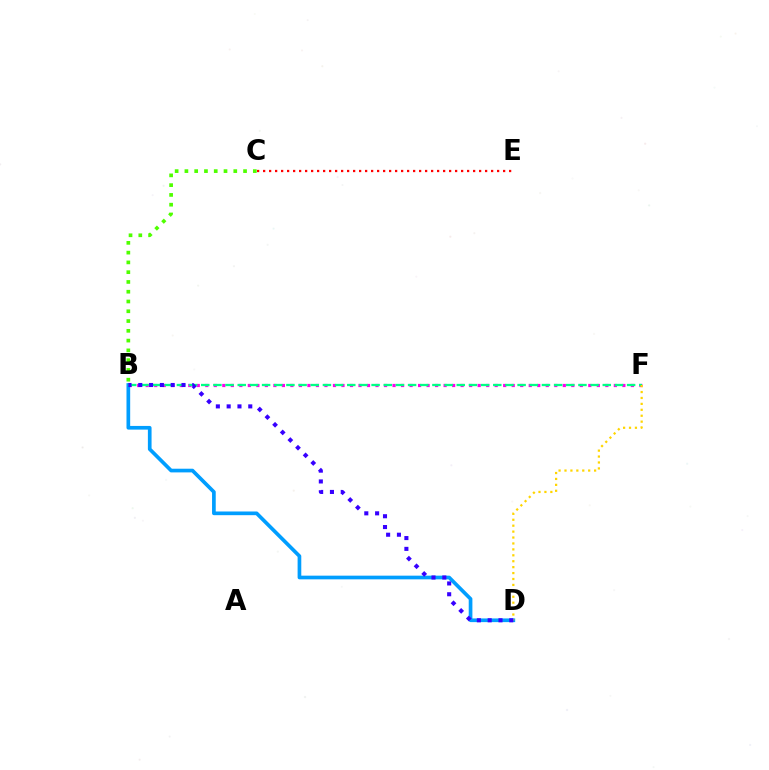{('B', 'F'): [{'color': '#ff00ed', 'line_style': 'dotted', 'thickness': 2.31}, {'color': '#00ff86', 'line_style': 'dashed', 'thickness': 1.65}], ('B', 'D'): [{'color': '#009eff', 'line_style': 'solid', 'thickness': 2.65}, {'color': '#3700ff', 'line_style': 'dotted', 'thickness': 2.94}], ('B', 'C'): [{'color': '#4fff00', 'line_style': 'dotted', 'thickness': 2.66}], ('D', 'F'): [{'color': '#ffd500', 'line_style': 'dotted', 'thickness': 1.61}], ('C', 'E'): [{'color': '#ff0000', 'line_style': 'dotted', 'thickness': 1.63}]}